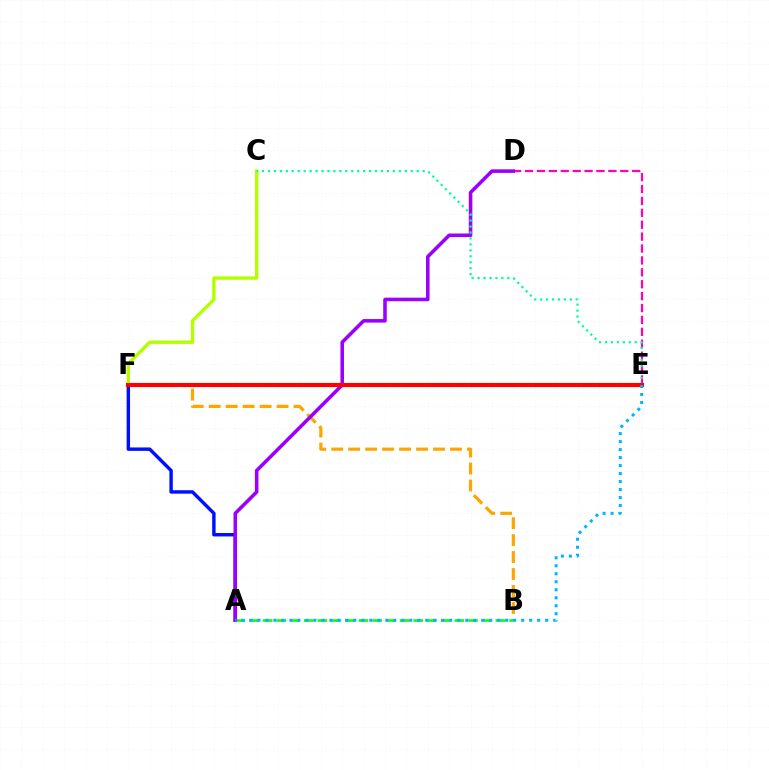{('C', 'F'): [{'color': '#b3ff00', 'line_style': 'solid', 'thickness': 2.43}], ('B', 'F'): [{'color': '#ffa500', 'line_style': 'dashed', 'thickness': 2.31}], ('A', 'F'): [{'color': '#0010ff', 'line_style': 'solid', 'thickness': 2.47}], ('A', 'B'): [{'color': '#08ff00', 'line_style': 'dashed', 'thickness': 1.86}], ('D', 'E'): [{'color': '#ff00bd', 'line_style': 'dashed', 'thickness': 1.62}], ('A', 'D'): [{'color': '#9b00ff', 'line_style': 'solid', 'thickness': 2.56}], ('C', 'E'): [{'color': '#00ff9d', 'line_style': 'dotted', 'thickness': 1.62}], ('E', 'F'): [{'color': '#ff0000', 'line_style': 'solid', 'thickness': 2.97}], ('A', 'E'): [{'color': '#00b5ff', 'line_style': 'dotted', 'thickness': 2.17}]}